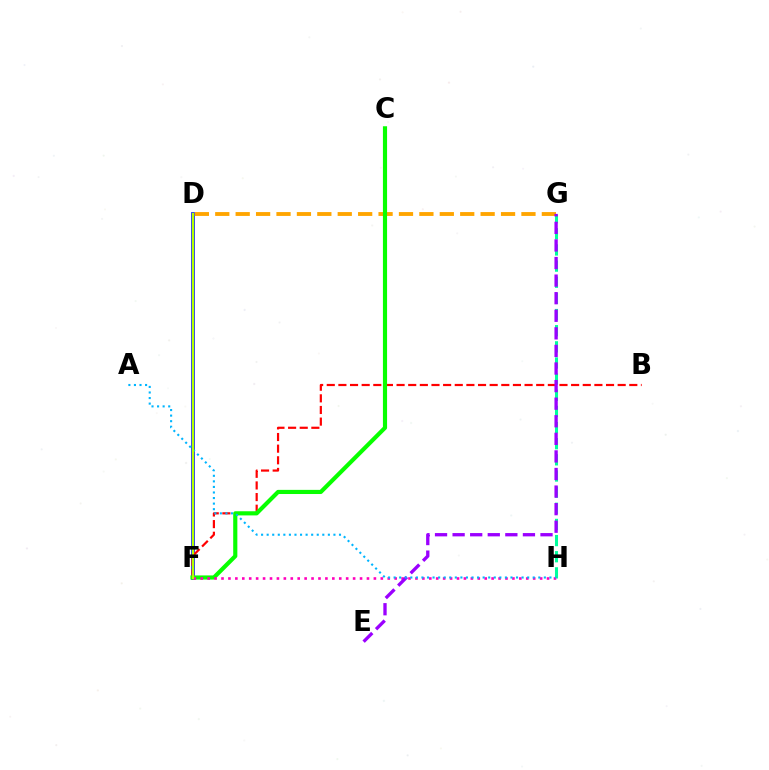{('D', 'F'): [{'color': '#0010ff', 'line_style': 'solid', 'thickness': 2.65}, {'color': '#b3ff00', 'line_style': 'solid', 'thickness': 1.65}], ('D', 'G'): [{'color': '#ffa500', 'line_style': 'dashed', 'thickness': 2.77}], ('B', 'F'): [{'color': '#ff0000', 'line_style': 'dashed', 'thickness': 1.58}], ('C', 'F'): [{'color': '#08ff00', 'line_style': 'solid', 'thickness': 2.99}], ('G', 'H'): [{'color': '#00ff9d', 'line_style': 'dashed', 'thickness': 2.19}], ('F', 'H'): [{'color': '#ff00bd', 'line_style': 'dotted', 'thickness': 1.88}], ('E', 'G'): [{'color': '#9b00ff', 'line_style': 'dashed', 'thickness': 2.39}], ('A', 'H'): [{'color': '#00b5ff', 'line_style': 'dotted', 'thickness': 1.51}]}